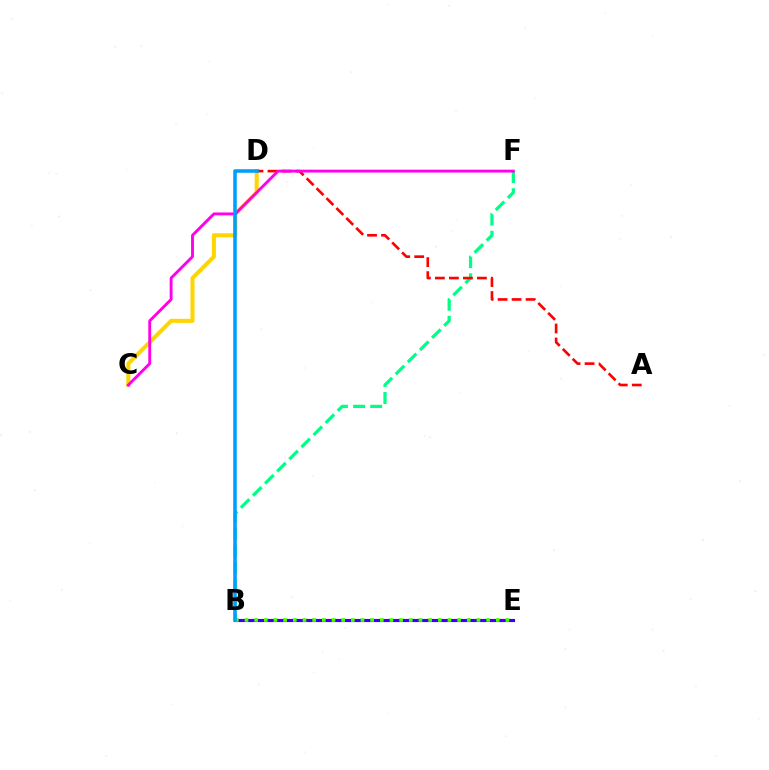{('B', 'E'): [{'color': '#3700ff', 'line_style': 'solid', 'thickness': 2.26}, {'color': '#4fff00', 'line_style': 'dotted', 'thickness': 2.63}], ('B', 'F'): [{'color': '#00ff86', 'line_style': 'dashed', 'thickness': 2.33}], ('C', 'D'): [{'color': '#ffd500', 'line_style': 'solid', 'thickness': 2.9}], ('A', 'D'): [{'color': '#ff0000', 'line_style': 'dashed', 'thickness': 1.9}], ('C', 'F'): [{'color': '#ff00ed', 'line_style': 'solid', 'thickness': 2.07}], ('B', 'D'): [{'color': '#009eff', 'line_style': 'solid', 'thickness': 2.57}]}